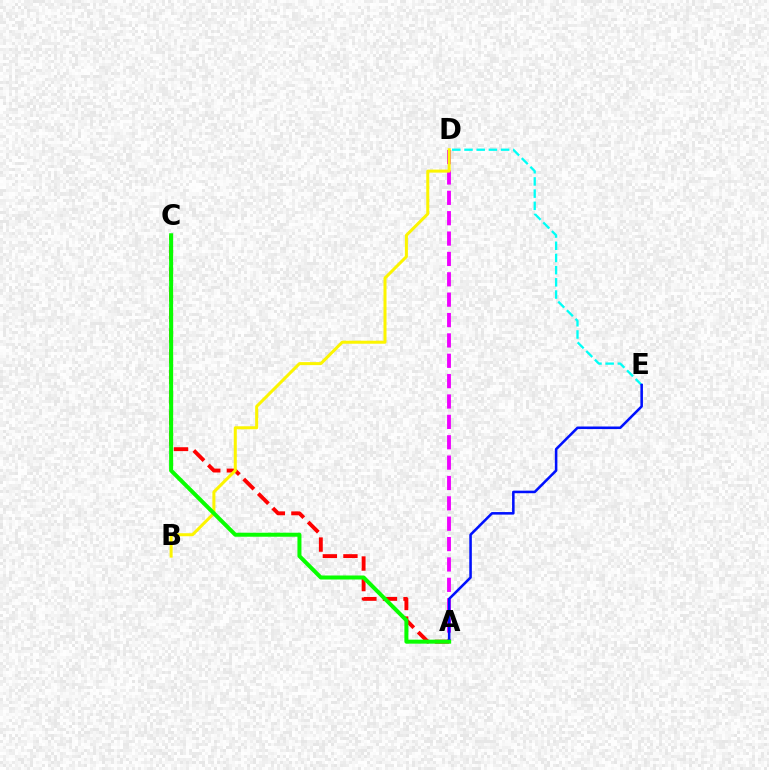{('A', 'C'): [{'color': '#ff0000', 'line_style': 'dashed', 'thickness': 2.79}, {'color': '#08ff00', 'line_style': 'solid', 'thickness': 2.88}], ('A', 'D'): [{'color': '#ee00ff', 'line_style': 'dashed', 'thickness': 2.77}], ('D', 'E'): [{'color': '#00fff6', 'line_style': 'dashed', 'thickness': 1.66}], ('A', 'E'): [{'color': '#0010ff', 'line_style': 'solid', 'thickness': 1.84}], ('B', 'D'): [{'color': '#fcf500', 'line_style': 'solid', 'thickness': 2.17}]}